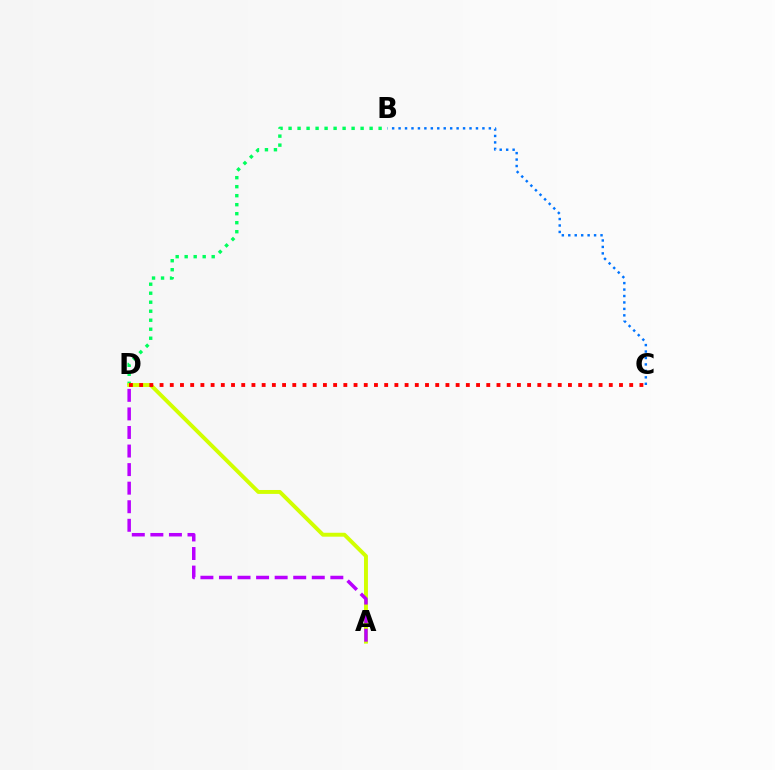{('B', 'C'): [{'color': '#0074ff', 'line_style': 'dotted', 'thickness': 1.75}], ('B', 'D'): [{'color': '#00ff5c', 'line_style': 'dotted', 'thickness': 2.45}], ('A', 'D'): [{'color': '#d1ff00', 'line_style': 'solid', 'thickness': 2.82}, {'color': '#b900ff', 'line_style': 'dashed', 'thickness': 2.52}], ('C', 'D'): [{'color': '#ff0000', 'line_style': 'dotted', 'thickness': 2.77}]}